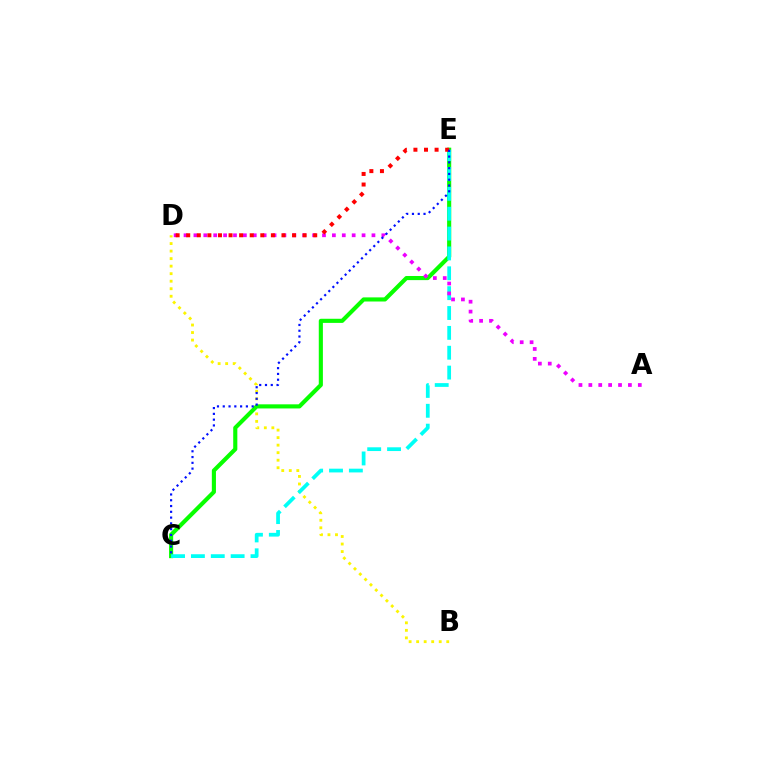{('B', 'D'): [{'color': '#fcf500', 'line_style': 'dotted', 'thickness': 2.04}], ('C', 'E'): [{'color': '#08ff00', 'line_style': 'solid', 'thickness': 2.96}, {'color': '#00fff6', 'line_style': 'dashed', 'thickness': 2.7}, {'color': '#0010ff', 'line_style': 'dotted', 'thickness': 1.57}], ('A', 'D'): [{'color': '#ee00ff', 'line_style': 'dotted', 'thickness': 2.69}], ('D', 'E'): [{'color': '#ff0000', 'line_style': 'dotted', 'thickness': 2.88}]}